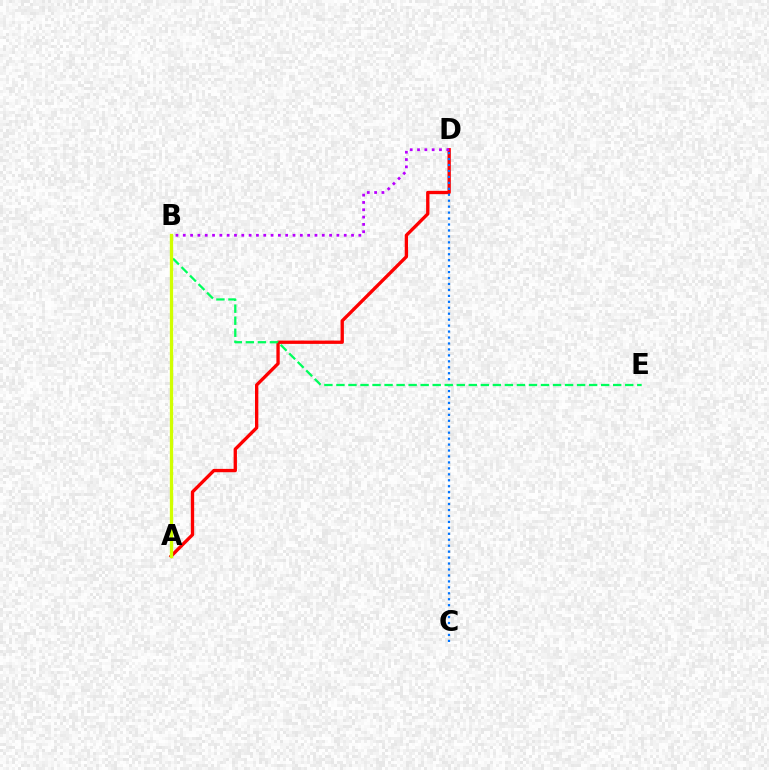{('A', 'D'): [{'color': '#ff0000', 'line_style': 'solid', 'thickness': 2.4}], ('C', 'D'): [{'color': '#0074ff', 'line_style': 'dotted', 'thickness': 1.62}], ('B', 'E'): [{'color': '#00ff5c', 'line_style': 'dashed', 'thickness': 1.63}], ('A', 'B'): [{'color': '#d1ff00', 'line_style': 'solid', 'thickness': 2.36}], ('B', 'D'): [{'color': '#b900ff', 'line_style': 'dotted', 'thickness': 1.99}]}